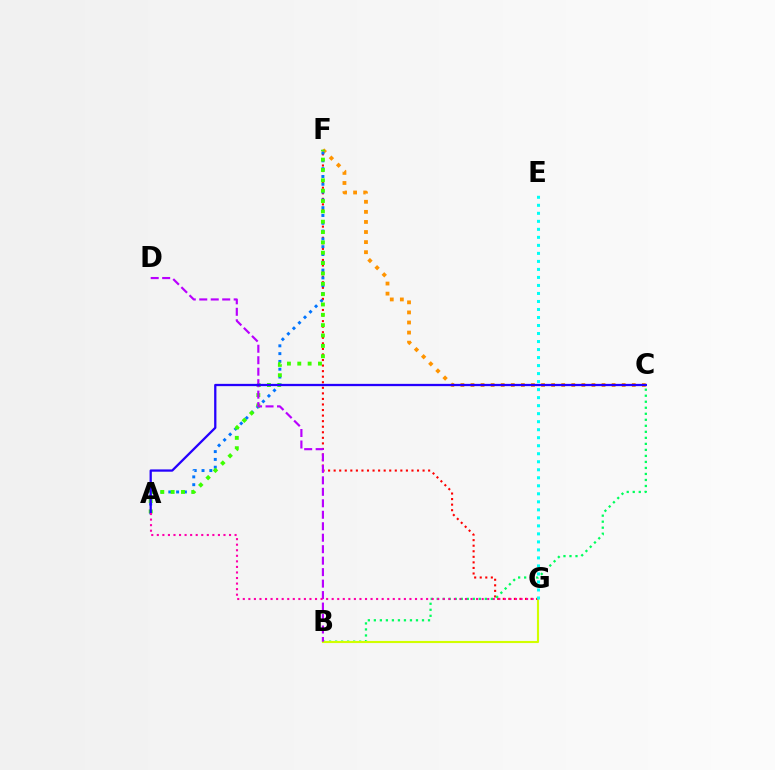{('F', 'G'): [{'color': '#ff0000', 'line_style': 'dotted', 'thickness': 1.51}], ('C', 'F'): [{'color': '#ff9400', 'line_style': 'dotted', 'thickness': 2.74}], ('A', 'F'): [{'color': '#0074ff', 'line_style': 'dotted', 'thickness': 2.12}, {'color': '#3dff00', 'line_style': 'dotted', 'thickness': 2.81}], ('B', 'C'): [{'color': '#00ff5c', 'line_style': 'dotted', 'thickness': 1.63}], ('B', 'G'): [{'color': '#d1ff00', 'line_style': 'solid', 'thickness': 1.53}], ('B', 'D'): [{'color': '#b900ff', 'line_style': 'dashed', 'thickness': 1.56}], ('A', 'C'): [{'color': '#2500ff', 'line_style': 'solid', 'thickness': 1.64}], ('A', 'G'): [{'color': '#ff00ac', 'line_style': 'dotted', 'thickness': 1.51}], ('E', 'G'): [{'color': '#00fff6', 'line_style': 'dotted', 'thickness': 2.18}]}